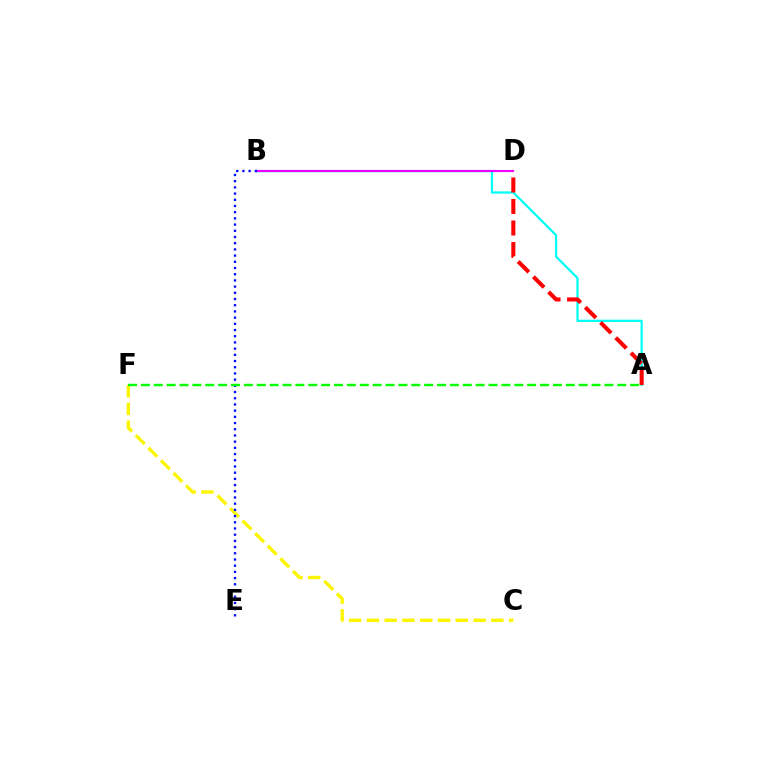{('A', 'B'): [{'color': '#00fff6', 'line_style': 'solid', 'thickness': 1.61}], ('C', 'F'): [{'color': '#fcf500', 'line_style': 'dashed', 'thickness': 2.42}], ('B', 'D'): [{'color': '#ee00ff', 'line_style': 'solid', 'thickness': 1.54}], ('A', 'D'): [{'color': '#ff0000', 'line_style': 'dashed', 'thickness': 2.92}], ('B', 'E'): [{'color': '#0010ff', 'line_style': 'dotted', 'thickness': 1.69}], ('A', 'F'): [{'color': '#08ff00', 'line_style': 'dashed', 'thickness': 1.75}]}